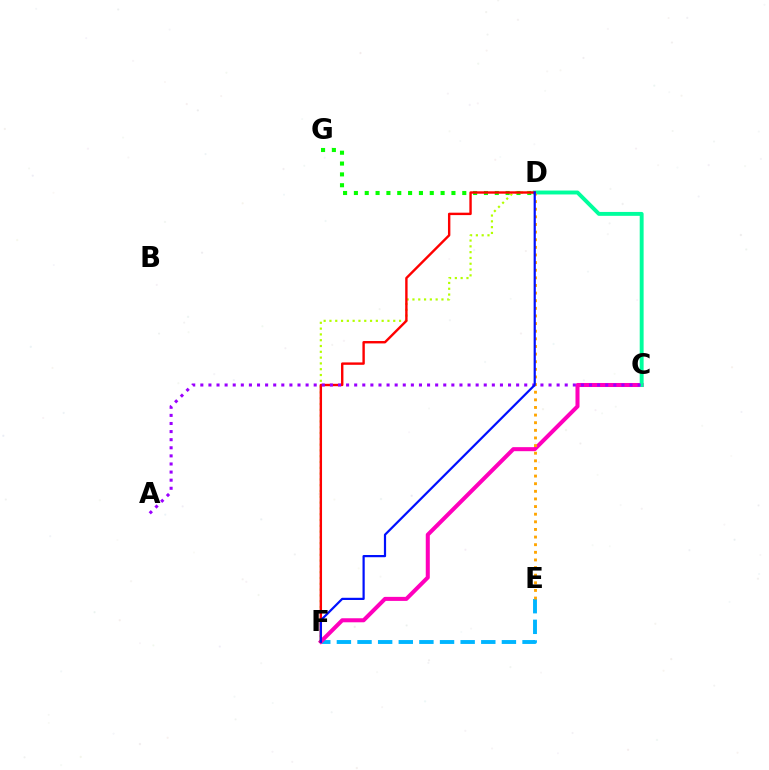{('E', 'F'): [{'color': '#00b5ff', 'line_style': 'dashed', 'thickness': 2.8}], ('C', 'F'): [{'color': '#ff00bd', 'line_style': 'solid', 'thickness': 2.9}], ('D', 'G'): [{'color': '#08ff00', 'line_style': 'dotted', 'thickness': 2.94}], ('D', 'F'): [{'color': '#b3ff00', 'line_style': 'dotted', 'thickness': 1.58}, {'color': '#ff0000', 'line_style': 'solid', 'thickness': 1.73}, {'color': '#0010ff', 'line_style': 'solid', 'thickness': 1.59}], ('C', 'D'): [{'color': '#00ff9d', 'line_style': 'solid', 'thickness': 2.82}], ('A', 'C'): [{'color': '#9b00ff', 'line_style': 'dotted', 'thickness': 2.2}], ('D', 'E'): [{'color': '#ffa500', 'line_style': 'dotted', 'thickness': 2.07}]}